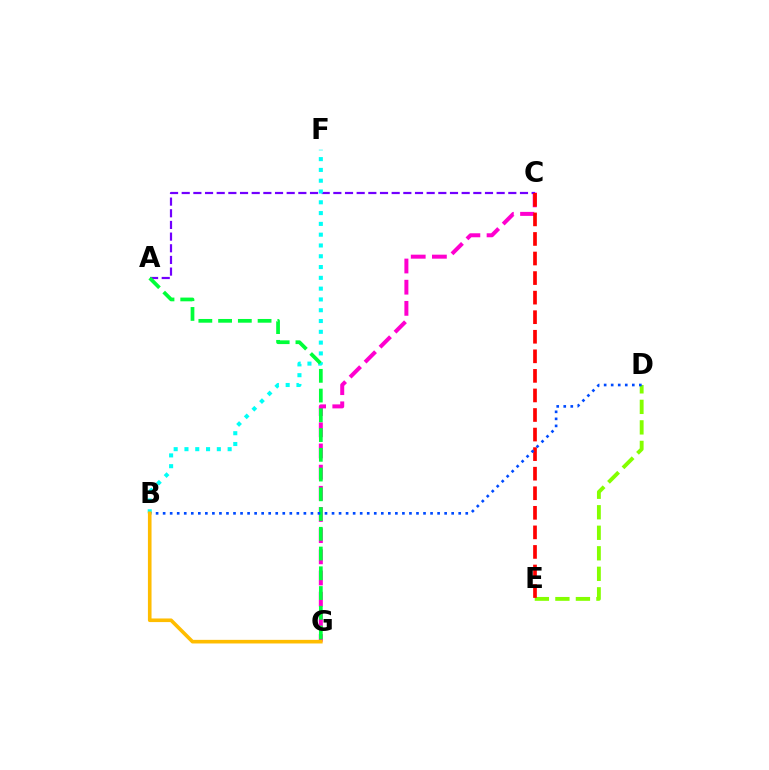{('C', 'G'): [{'color': '#ff00cf', 'line_style': 'dashed', 'thickness': 2.88}], ('D', 'E'): [{'color': '#84ff00', 'line_style': 'dashed', 'thickness': 2.79}], ('A', 'C'): [{'color': '#7200ff', 'line_style': 'dashed', 'thickness': 1.58}], ('B', 'F'): [{'color': '#00fff6', 'line_style': 'dotted', 'thickness': 2.93}], ('A', 'G'): [{'color': '#00ff39', 'line_style': 'dashed', 'thickness': 2.68}], ('C', 'E'): [{'color': '#ff0000', 'line_style': 'dashed', 'thickness': 2.66}], ('B', 'D'): [{'color': '#004bff', 'line_style': 'dotted', 'thickness': 1.91}], ('B', 'G'): [{'color': '#ffbd00', 'line_style': 'solid', 'thickness': 2.61}]}